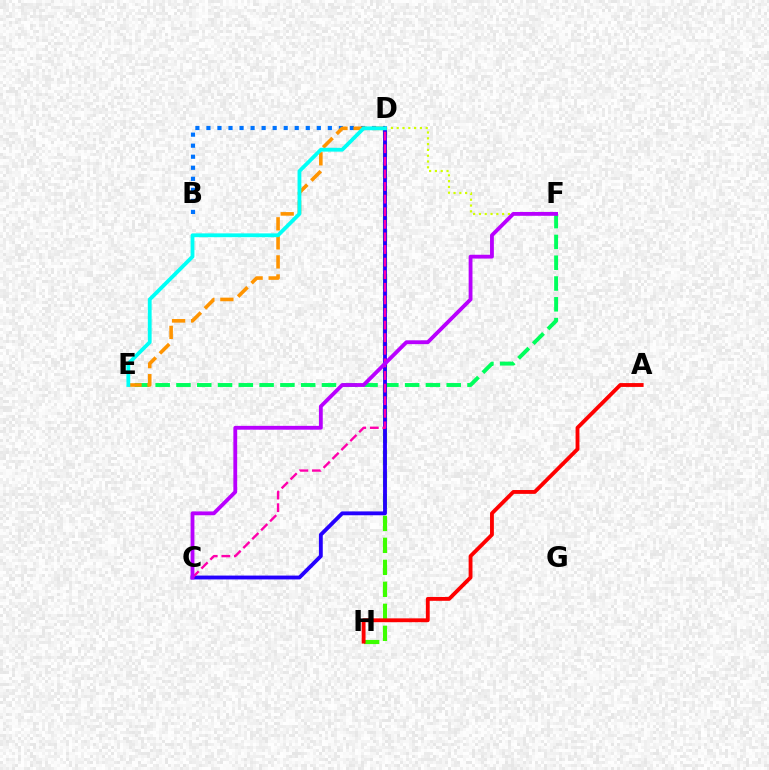{('E', 'F'): [{'color': '#00ff5c', 'line_style': 'dashed', 'thickness': 2.82}], ('B', 'D'): [{'color': '#0074ff', 'line_style': 'dotted', 'thickness': 3.0}], ('D', 'E'): [{'color': '#ff9400', 'line_style': 'dashed', 'thickness': 2.59}, {'color': '#00fff6', 'line_style': 'solid', 'thickness': 2.74}], ('D', 'F'): [{'color': '#d1ff00', 'line_style': 'dotted', 'thickness': 1.58}], ('D', 'H'): [{'color': '#3dff00', 'line_style': 'dashed', 'thickness': 2.99}], ('A', 'H'): [{'color': '#ff0000', 'line_style': 'solid', 'thickness': 2.77}], ('C', 'D'): [{'color': '#2500ff', 'line_style': 'solid', 'thickness': 2.77}, {'color': '#ff00ac', 'line_style': 'dashed', 'thickness': 1.71}], ('C', 'F'): [{'color': '#b900ff', 'line_style': 'solid', 'thickness': 2.76}]}